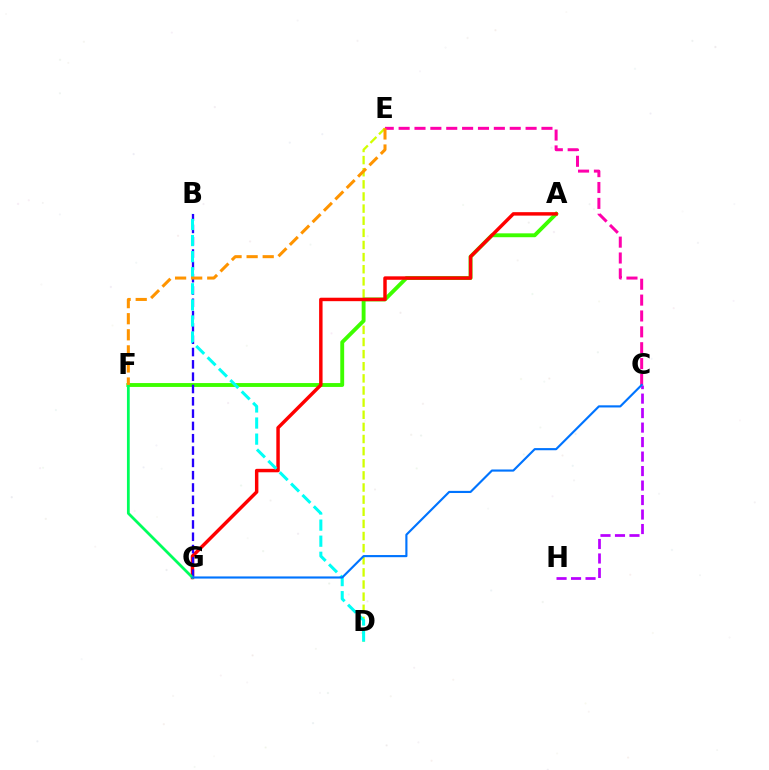{('D', 'E'): [{'color': '#d1ff00', 'line_style': 'dashed', 'thickness': 1.65}], ('A', 'F'): [{'color': '#3dff00', 'line_style': 'solid', 'thickness': 2.79}], ('A', 'G'): [{'color': '#ff0000', 'line_style': 'solid', 'thickness': 2.49}], ('C', 'H'): [{'color': '#b900ff', 'line_style': 'dashed', 'thickness': 1.97}], ('B', 'G'): [{'color': '#2500ff', 'line_style': 'dashed', 'thickness': 1.67}], ('B', 'D'): [{'color': '#00fff6', 'line_style': 'dashed', 'thickness': 2.18}], ('F', 'G'): [{'color': '#00ff5c', 'line_style': 'solid', 'thickness': 2.0}], ('C', 'E'): [{'color': '#ff00ac', 'line_style': 'dashed', 'thickness': 2.16}], ('E', 'F'): [{'color': '#ff9400', 'line_style': 'dashed', 'thickness': 2.18}], ('C', 'G'): [{'color': '#0074ff', 'line_style': 'solid', 'thickness': 1.54}]}